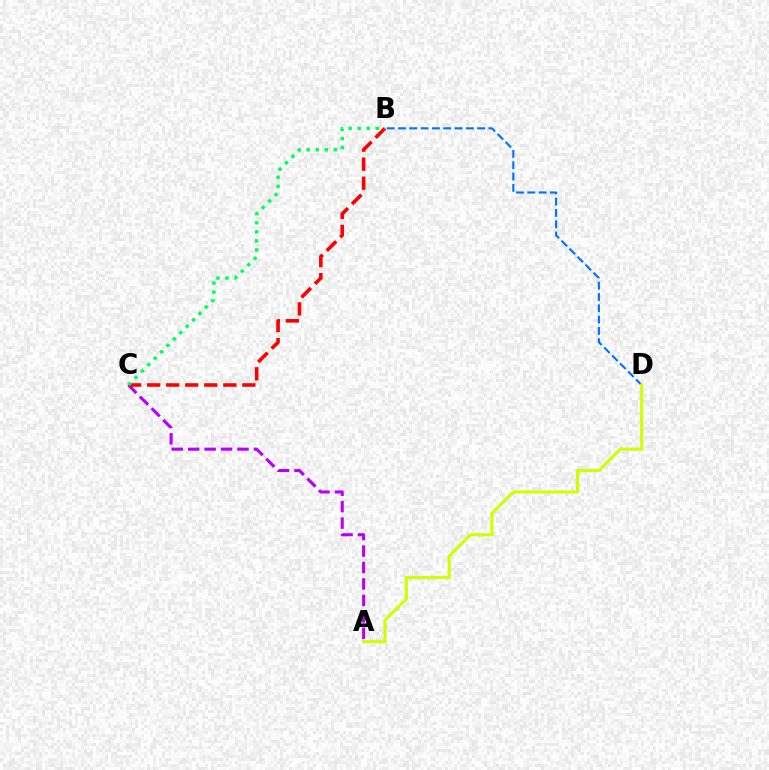{('A', 'C'): [{'color': '#b900ff', 'line_style': 'dashed', 'thickness': 2.23}], ('B', 'C'): [{'color': '#ff0000', 'line_style': 'dashed', 'thickness': 2.59}, {'color': '#00ff5c', 'line_style': 'dotted', 'thickness': 2.46}], ('B', 'D'): [{'color': '#0074ff', 'line_style': 'dashed', 'thickness': 1.54}], ('A', 'D'): [{'color': '#d1ff00', 'line_style': 'solid', 'thickness': 2.22}]}